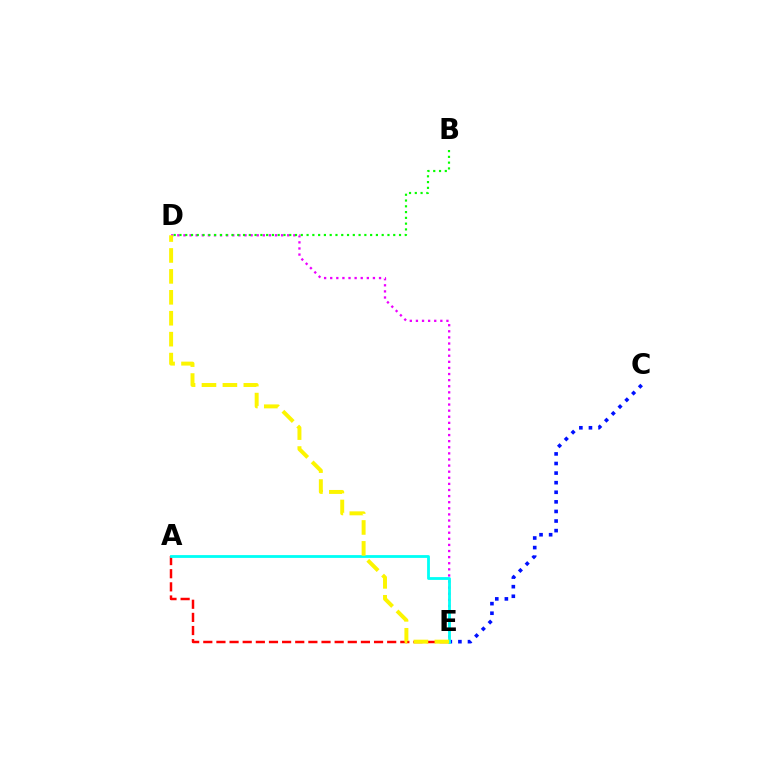{('D', 'E'): [{'color': '#ee00ff', 'line_style': 'dotted', 'thickness': 1.66}, {'color': '#fcf500', 'line_style': 'dashed', 'thickness': 2.84}], ('C', 'E'): [{'color': '#0010ff', 'line_style': 'dotted', 'thickness': 2.61}], ('A', 'E'): [{'color': '#ff0000', 'line_style': 'dashed', 'thickness': 1.78}, {'color': '#00fff6', 'line_style': 'solid', 'thickness': 2.02}], ('B', 'D'): [{'color': '#08ff00', 'line_style': 'dotted', 'thickness': 1.57}]}